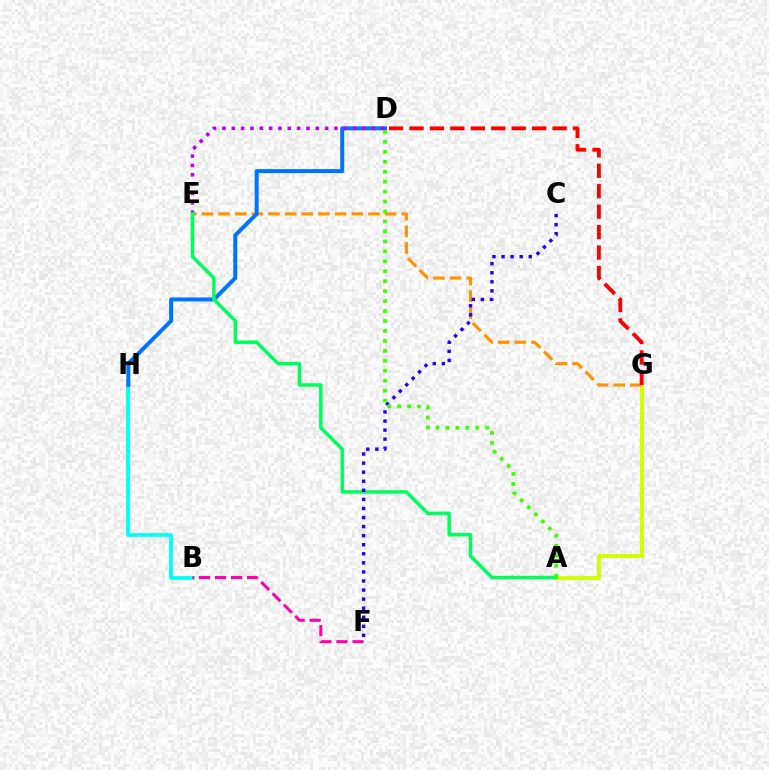{('B', 'H'): [{'color': '#00fff6', 'line_style': 'solid', 'thickness': 2.69}], ('A', 'G'): [{'color': '#d1ff00', 'line_style': 'solid', 'thickness': 2.79}], ('E', 'G'): [{'color': '#ff9400', 'line_style': 'dashed', 'thickness': 2.26}], ('B', 'F'): [{'color': '#ff00ac', 'line_style': 'dashed', 'thickness': 2.18}], ('D', 'H'): [{'color': '#0074ff', 'line_style': 'solid', 'thickness': 2.87}], ('D', 'E'): [{'color': '#b900ff', 'line_style': 'dotted', 'thickness': 2.54}], ('A', 'E'): [{'color': '#00ff5c', 'line_style': 'solid', 'thickness': 2.51}], ('C', 'F'): [{'color': '#2500ff', 'line_style': 'dotted', 'thickness': 2.46}], ('A', 'D'): [{'color': '#3dff00', 'line_style': 'dotted', 'thickness': 2.7}], ('D', 'G'): [{'color': '#ff0000', 'line_style': 'dashed', 'thickness': 2.78}]}